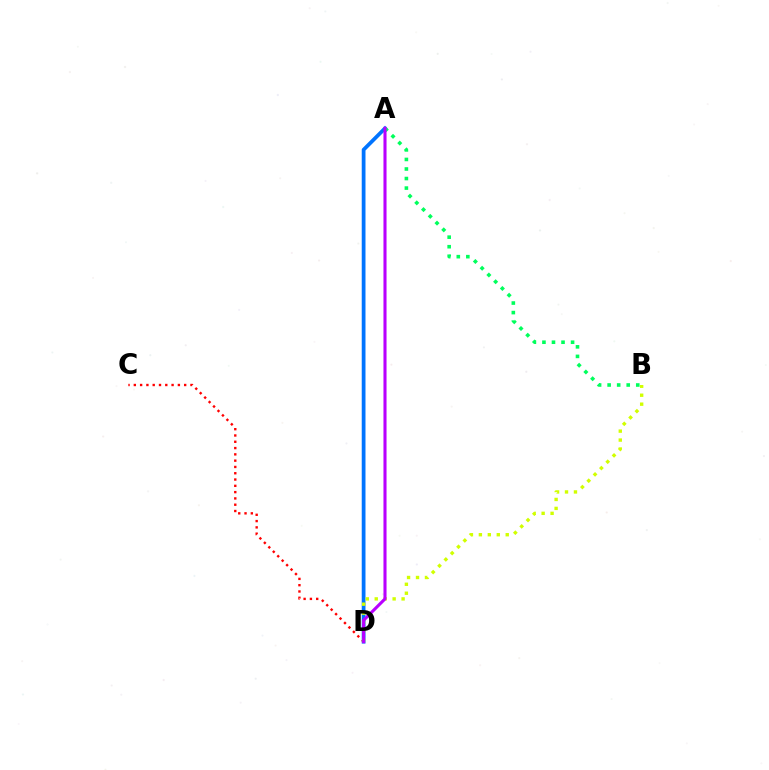{('C', 'D'): [{'color': '#ff0000', 'line_style': 'dotted', 'thickness': 1.71}], ('A', 'D'): [{'color': '#0074ff', 'line_style': 'solid', 'thickness': 2.71}, {'color': '#b900ff', 'line_style': 'solid', 'thickness': 2.22}], ('A', 'B'): [{'color': '#00ff5c', 'line_style': 'dotted', 'thickness': 2.59}], ('B', 'D'): [{'color': '#d1ff00', 'line_style': 'dotted', 'thickness': 2.43}]}